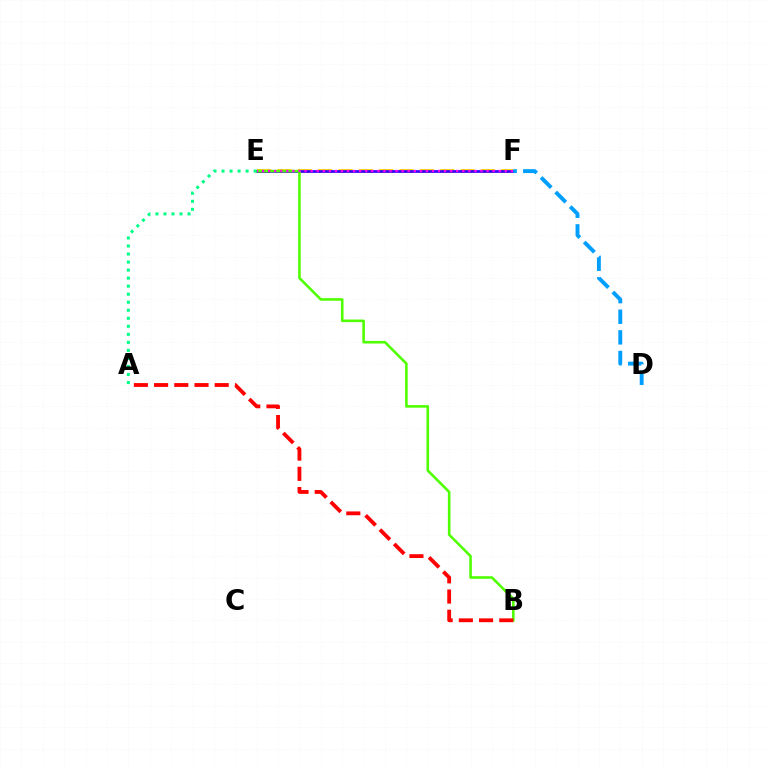{('E', 'F'): [{'color': '#ffd500', 'line_style': 'dashed', 'thickness': 2.76}, {'color': '#3700ff', 'line_style': 'solid', 'thickness': 1.95}, {'color': '#ff00ed', 'line_style': 'dotted', 'thickness': 1.65}], ('B', 'E'): [{'color': '#4fff00', 'line_style': 'solid', 'thickness': 1.86}], ('D', 'F'): [{'color': '#009eff', 'line_style': 'dashed', 'thickness': 2.8}], ('A', 'B'): [{'color': '#ff0000', 'line_style': 'dashed', 'thickness': 2.75}], ('A', 'E'): [{'color': '#00ff86', 'line_style': 'dotted', 'thickness': 2.18}]}